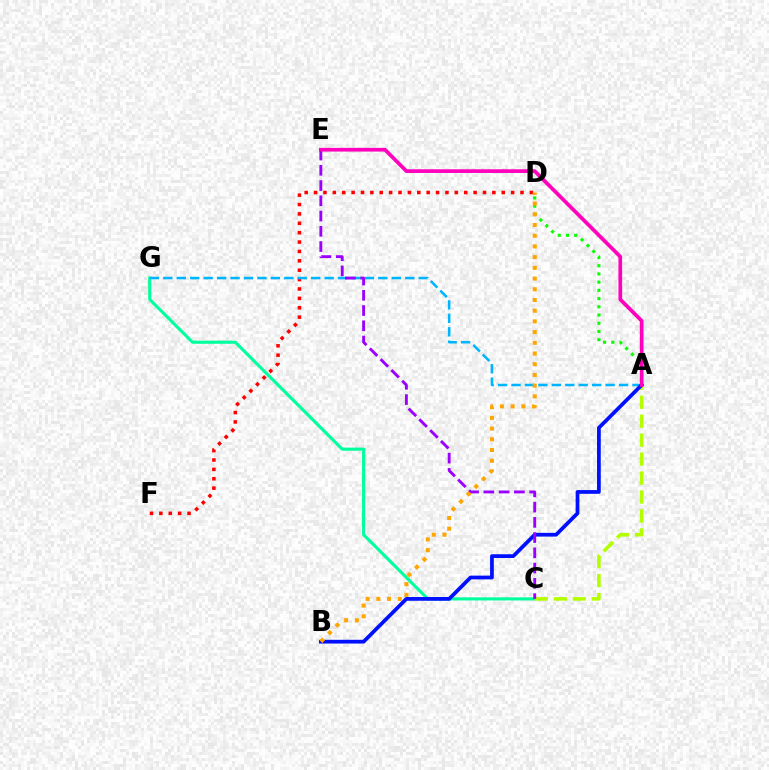{('A', 'D'): [{'color': '#08ff00', 'line_style': 'dotted', 'thickness': 2.23}], ('C', 'G'): [{'color': '#00ff9d', 'line_style': 'solid', 'thickness': 2.24}], ('D', 'F'): [{'color': '#ff0000', 'line_style': 'dotted', 'thickness': 2.55}], ('A', 'C'): [{'color': '#b3ff00', 'line_style': 'dashed', 'thickness': 2.58}], ('A', 'G'): [{'color': '#00b5ff', 'line_style': 'dashed', 'thickness': 1.83}], ('A', 'B'): [{'color': '#0010ff', 'line_style': 'solid', 'thickness': 2.7}], ('C', 'E'): [{'color': '#9b00ff', 'line_style': 'dashed', 'thickness': 2.07}], ('B', 'D'): [{'color': '#ffa500', 'line_style': 'dotted', 'thickness': 2.91}], ('A', 'E'): [{'color': '#ff00bd', 'line_style': 'solid', 'thickness': 2.66}]}